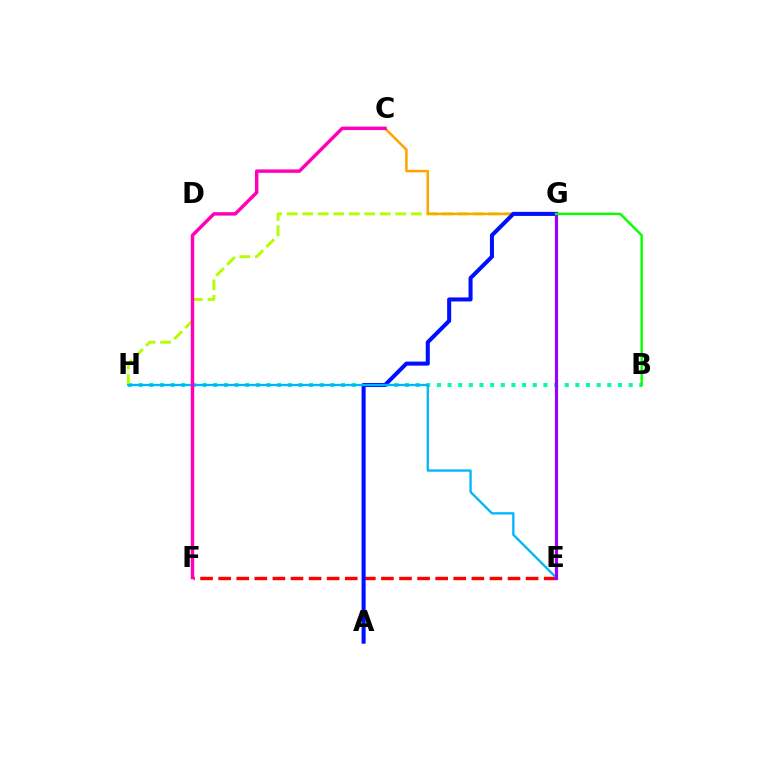{('B', 'H'): [{'color': '#00ff9d', 'line_style': 'dotted', 'thickness': 2.89}], ('G', 'H'): [{'color': '#b3ff00', 'line_style': 'dashed', 'thickness': 2.11}], ('E', 'F'): [{'color': '#ff0000', 'line_style': 'dashed', 'thickness': 2.46}], ('C', 'G'): [{'color': '#ffa500', 'line_style': 'solid', 'thickness': 1.83}], ('A', 'G'): [{'color': '#0010ff', 'line_style': 'solid', 'thickness': 2.91}], ('E', 'H'): [{'color': '#00b5ff', 'line_style': 'solid', 'thickness': 1.66}], ('E', 'G'): [{'color': '#9b00ff', 'line_style': 'solid', 'thickness': 2.28}], ('B', 'G'): [{'color': '#08ff00', 'line_style': 'solid', 'thickness': 1.74}], ('C', 'F'): [{'color': '#ff00bd', 'line_style': 'solid', 'thickness': 2.47}]}